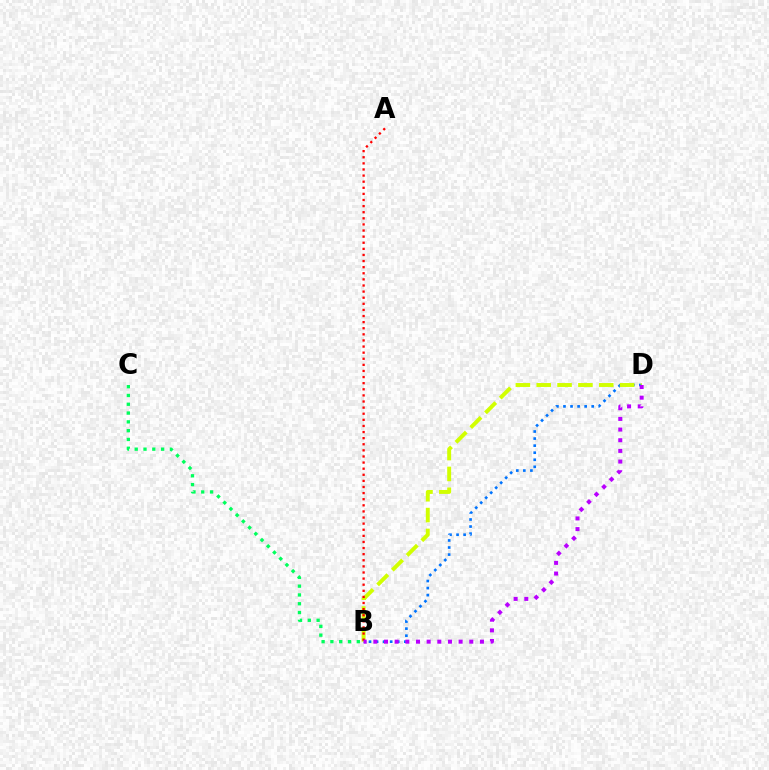{('B', 'D'): [{'color': '#0074ff', 'line_style': 'dotted', 'thickness': 1.92}, {'color': '#d1ff00', 'line_style': 'dashed', 'thickness': 2.83}, {'color': '#b900ff', 'line_style': 'dotted', 'thickness': 2.9}], ('A', 'B'): [{'color': '#ff0000', 'line_style': 'dotted', 'thickness': 1.66}], ('B', 'C'): [{'color': '#00ff5c', 'line_style': 'dotted', 'thickness': 2.39}]}